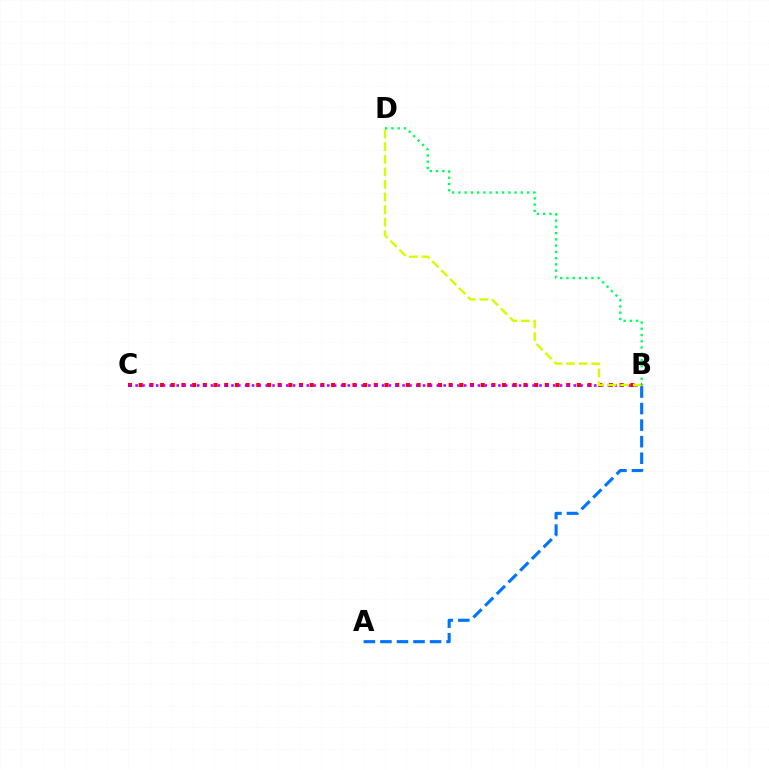{('B', 'C'): [{'color': '#ff0000', 'line_style': 'dotted', 'thickness': 2.9}, {'color': '#b900ff', 'line_style': 'dotted', 'thickness': 1.86}], ('B', 'D'): [{'color': '#d1ff00', 'line_style': 'dashed', 'thickness': 1.71}, {'color': '#00ff5c', 'line_style': 'dotted', 'thickness': 1.7}], ('A', 'B'): [{'color': '#0074ff', 'line_style': 'dashed', 'thickness': 2.25}]}